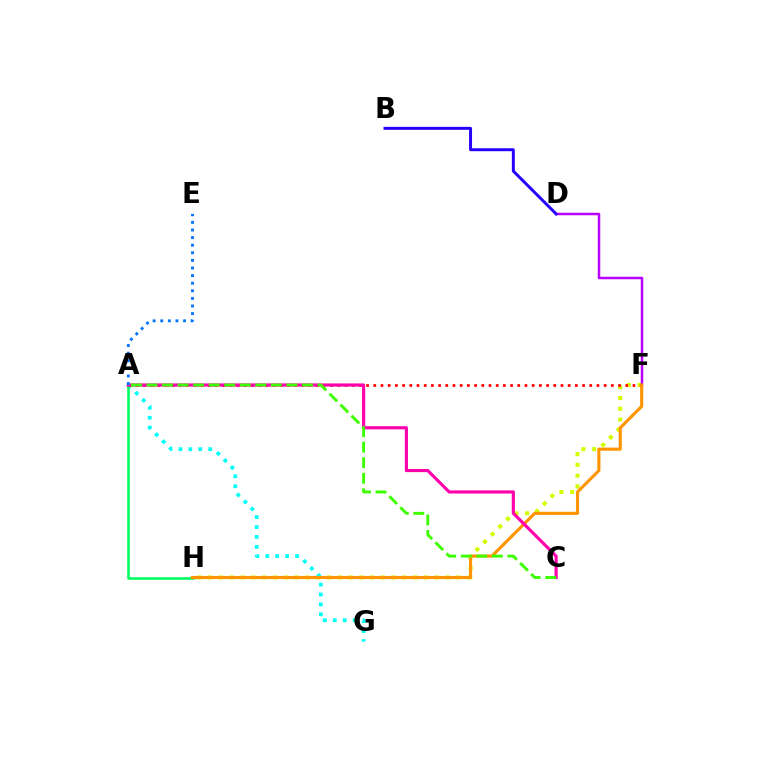{('F', 'H'): [{'color': '#d1ff00', 'line_style': 'dotted', 'thickness': 2.93}, {'color': '#ff9400', 'line_style': 'solid', 'thickness': 2.23}], ('A', 'G'): [{'color': '#00fff6', 'line_style': 'dotted', 'thickness': 2.7}], ('D', 'F'): [{'color': '#b900ff', 'line_style': 'solid', 'thickness': 1.8}], ('A', 'F'): [{'color': '#ff0000', 'line_style': 'dotted', 'thickness': 1.96}], ('B', 'D'): [{'color': '#2500ff', 'line_style': 'solid', 'thickness': 2.13}], ('A', 'H'): [{'color': '#00ff5c', 'line_style': 'solid', 'thickness': 1.84}], ('A', 'C'): [{'color': '#ff00ac', 'line_style': 'solid', 'thickness': 2.26}, {'color': '#3dff00', 'line_style': 'dashed', 'thickness': 2.11}], ('A', 'E'): [{'color': '#0074ff', 'line_style': 'dotted', 'thickness': 2.07}]}